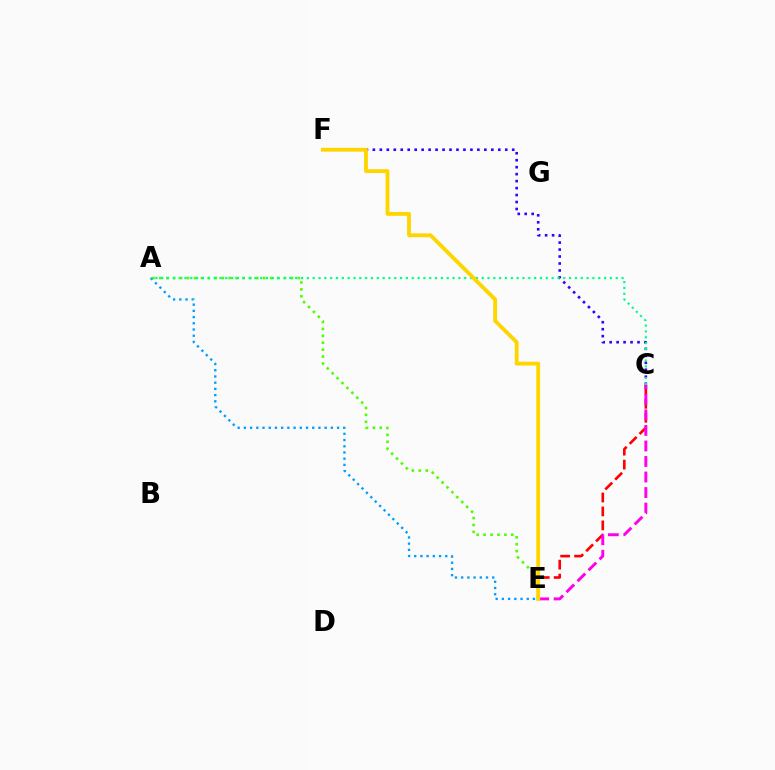{('C', 'F'): [{'color': '#3700ff', 'line_style': 'dotted', 'thickness': 1.89}], ('C', 'E'): [{'color': '#ff0000', 'line_style': 'dashed', 'thickness': 1.89}, {'color': '#ff00ed', 'line_style': 'dashed', 'thickness': 2.11}], ('A', 'E'): [{'color': '#4fff00', 'line_style': 'dotted', 'thickness': 1.88}, {'color': '#009eff', 'line_style': 'dotted', 'thickness': 1.69}], ('A', 'C'): [{'color': '#00ff86', 'line_style': 'dotted', 'thickness': 1.58}], ('E', 'F'): [{'color': '#ffd500', 'line_style': 'solid', 'thickness': 2.78}]}